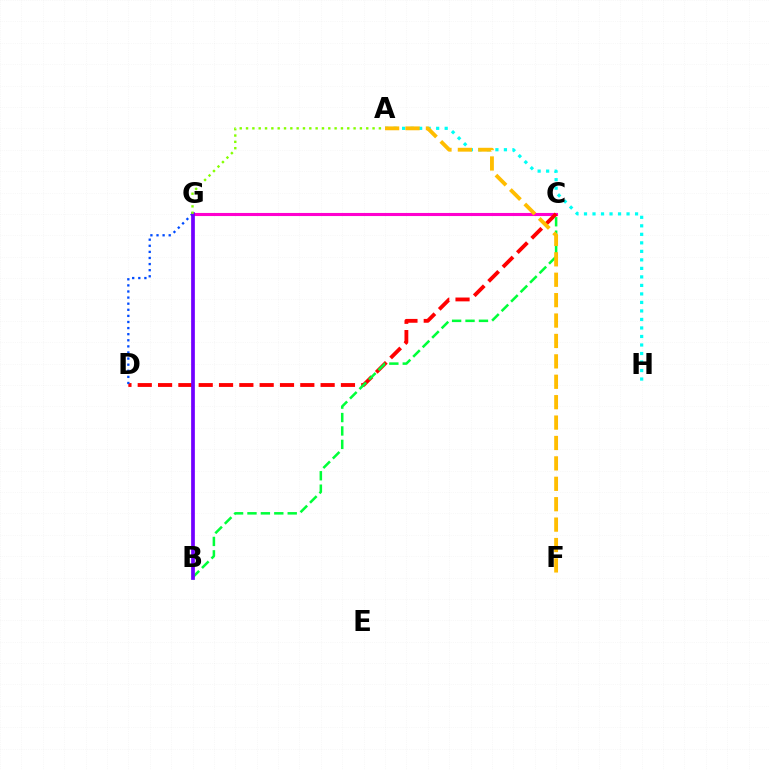{('C', 'G'): [{'color': '#ff00cf', 'line_style': 'solid', 'thickness': 2.22}], ('C', 'D'): [{'color': '#ff0000', 'line_style': 'dashed', 'thickness': 2.76}], ('B', 'C'): [{'color': '#00ff39', 'line_style': 'dashed', 'thickness': 1.82}], ('D', 'G'): [{'color': '#004bff', 'line_style': 'dotted', 'thickness': 1.66}], ('B', 'G'): [{'color': '#7200ff', 'line_style': 'solid', 'thickness': 2.68}], ('A', 'H'): [{'color': '#00fff6', 'line_style': 'dotted', 'thickness': 2.31}], ('A', 'G'): [{'color': '#84ff00', 'line_style': 'dotted', 'thickness': 1.72}], ('A', 'F'): [{'color': '#ffbd00', 'line_style': 'dashed', 'thickness': 2.77}]}